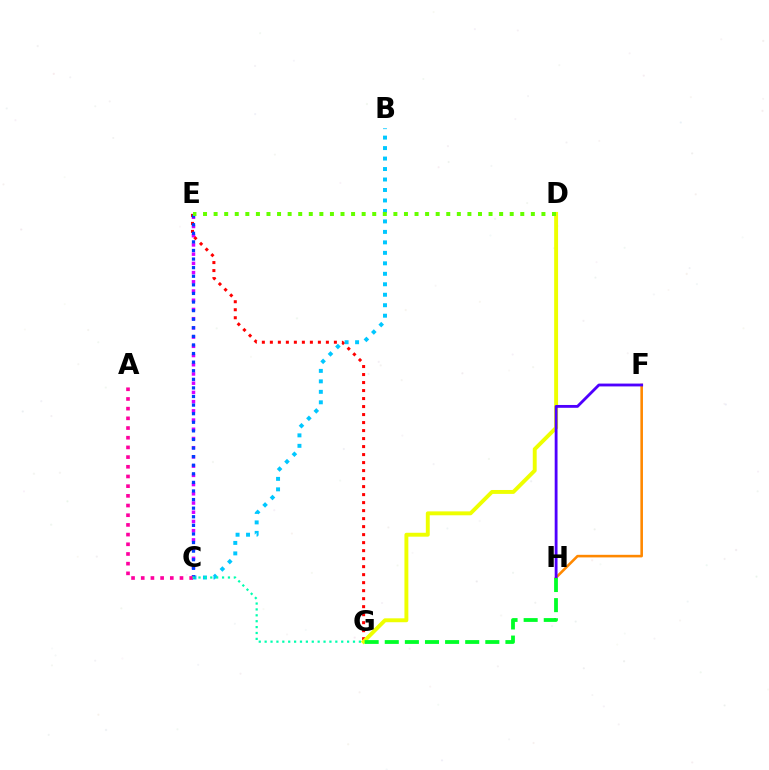{('C', 'E'): [{'color': '#d600ff', 'line_style': 'dotted', 'thickness': 2.5}, {'color': '#003fff', 'line_style': 'dotted', 'thickness': 2.33}], ('F', 'H'): [{'color': '#ff8800', 'line_style': 'solid', 'thickness': 1.87}, {'color': '#4f00ff', 'line_style': 'solid', 'thickness': 2.04}], ('E', 'G'): [{'color': '#ff0000', 'line_style': 'dotted', 'thickness': 2.17}], ('B', 'C'): [{'color': '#00c7ff', 'line_style': 'dotted', 'thickness': 2.85}], ('D', 'G'): [{'color': '#eeff00', 'line_style': 'solid', 'thickness': 2.81}], ('A', 'C'): [{'color': '#ff00a0', 'line_style': 'dotted', 'thickness': 2.63}], ('D', 'E'): [{'color': '#66ff00', 'line_style': 'dotted', 'thickness': 2.87}], ('G', 'H'): [{'color': '#00ff27', 'line_style': 'dashed', 'thickness': 2.73}], ('C', 'G'): [{'color': '#00ffaf', 'line_style': 'dotted', 'thickness': 1.6}]}